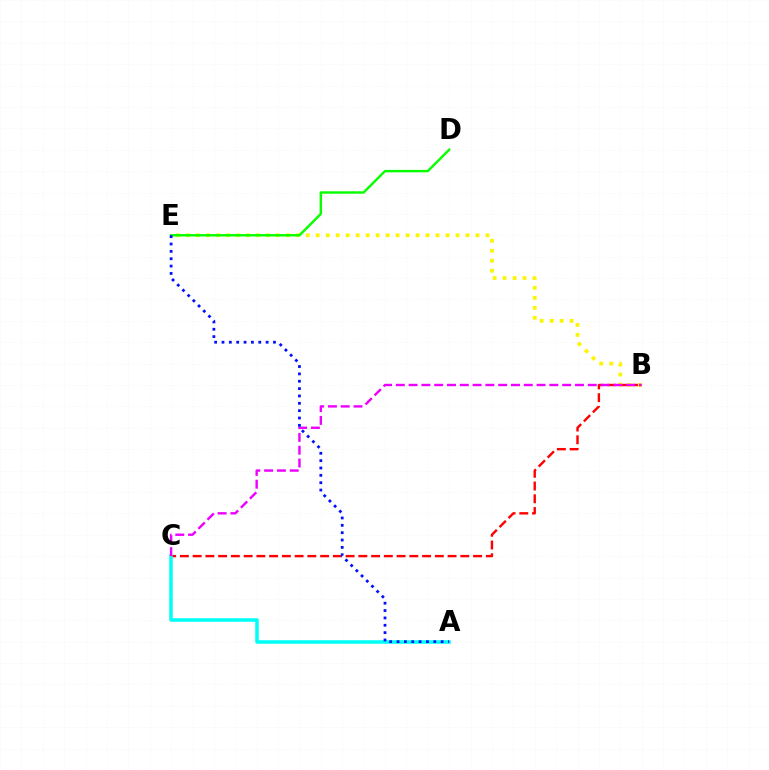{('B', 'C'): [{'color': '#ff0000', 'line_style': 'dashed', 'thickness': 1.73}, {'color': '#ee00ff', 'line_style': 'dashed', 'thickness': 1.74}], ('A', 'C'): [{'color': '#00fff6', 'line_style': 'solid', 'thickness': 2.54}], ('B', 'E'): [{'color': '#fcf500', 'line_style': 'dotted', 'thickness': 2.71}], ('D', 'E'): [{'color': '#08ff00', 'line_style': 'solid', 'thickness': 1.75}], ('A', 'E'): [{'color': '#0010ff', 'line_style': 'dotted', 'thickness': 2.0}]}